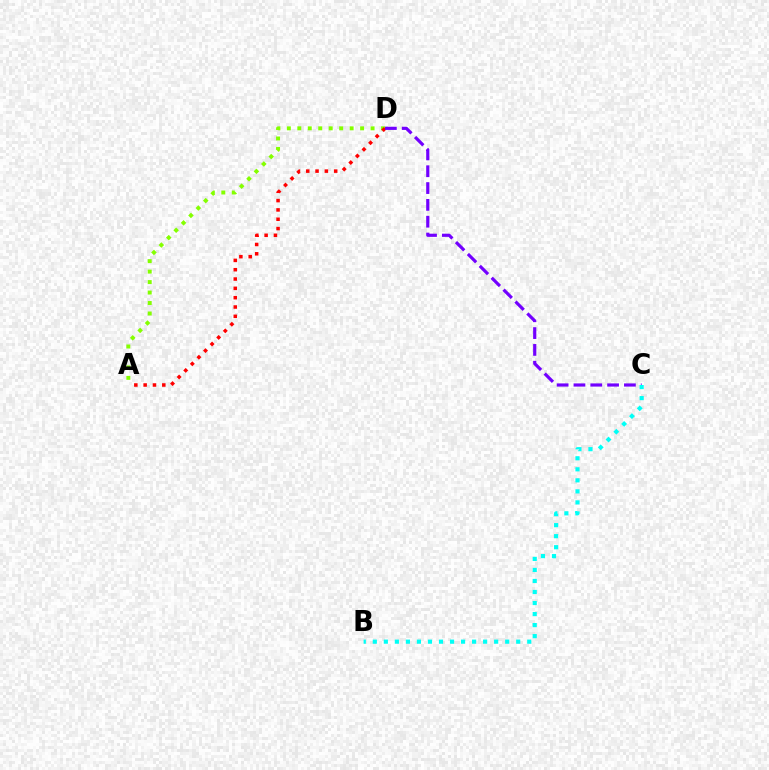{('A', 'D'): [{'color': '#84ff00', 'line_style': 'dotted', 'thickness': 2.84}, {'color': '#ff0000', 'line_style': 'dotted', 'thickness': 2.53}], ('C', 'D'): [{'color': '#7200ff', 'line_style': 'dashed', 'thickness': 2.29}], ('B', 'C'): [{'color': '#00fff6', 'line_style': 'dotted', 'thickness': 3.0}]}